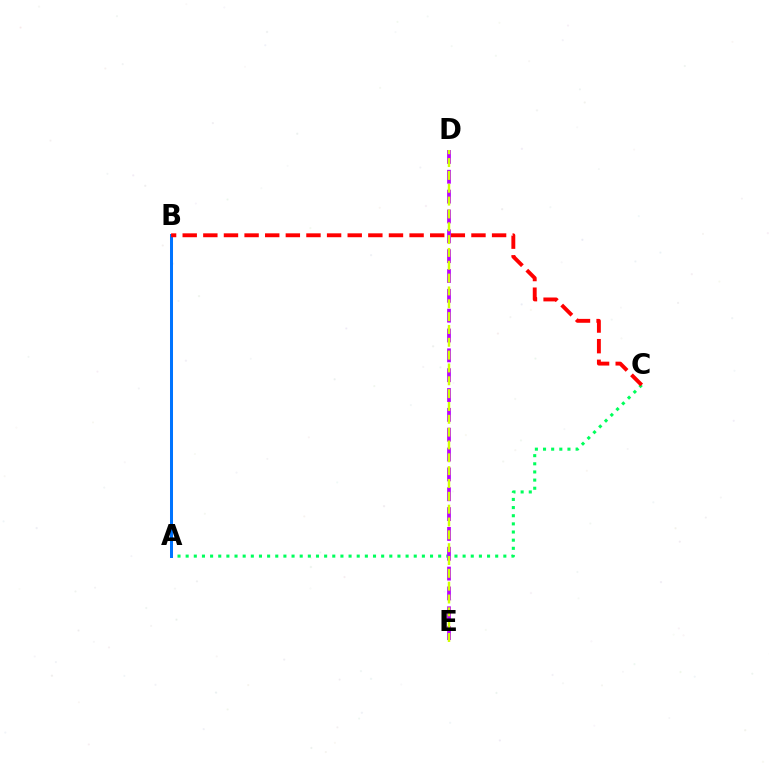{('A', 'C'): [{'color': '#00ff5c', 'line_style': 'dotted', 'thickness': 2.21}], ('A', 'B'): [{'color': '#0074ff', 'line_style': 'solid', 'thickness': 2.17}], ('B', 'C'): [{'color': '#ff0000', 'line_style': 'dashed', 'thickness': 2.8}], ('D', 'E'): [{'color': '#b900ff', 'line_style': 'dashed', 'thickness': 2.7}, {'color': '#d1ff00', 'line_style': 'dashed', 'thickness': 1.74}]}